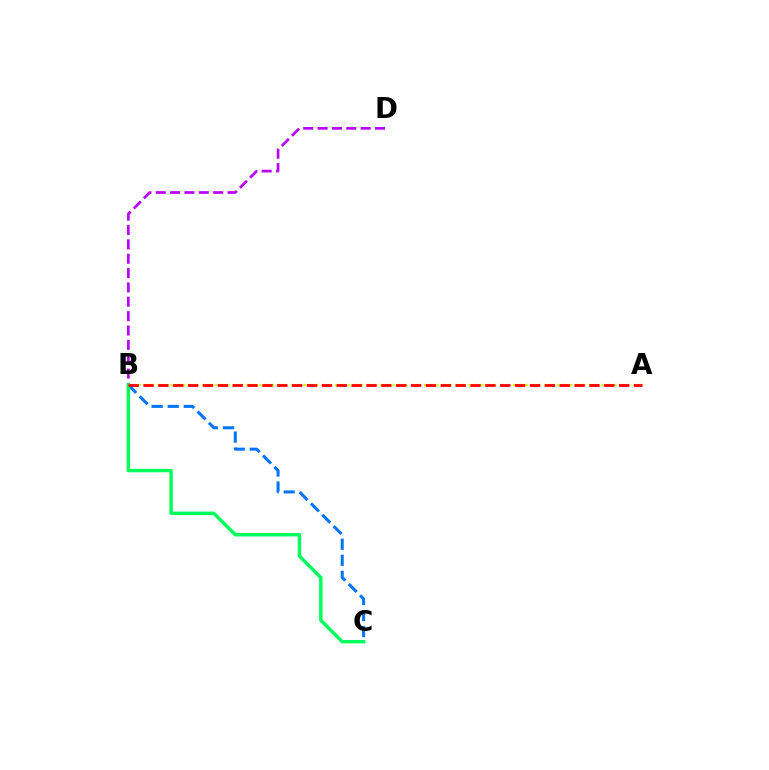{('B', 'D'): [{'color': '#b900ff', 'line_style': 'dashed', 'thickness': 1.95}], ('A', 'B'): [{'color': '#d1ff00', 'line_style': 'dotted', 'thickness': 1.72}, {'color': '#ff0000', 'line_style': 'dashed', 'thickness': 2.02}], ('B', 'C'): [{'color': '#0074ff', 'line_style': 'dashed', 'thickness': 2.18}, {'color': '#00ff5c', 'line_style': 'solid', 'thickness': 2.48}]}